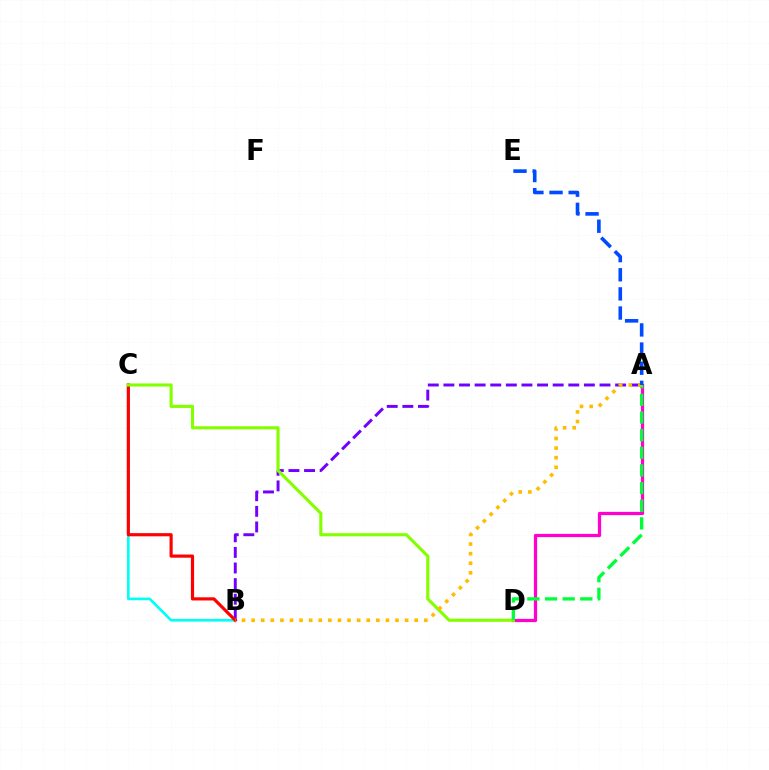{('B', 'C'): [{'color': '#00fff6', 'line_style': 'solid', 'thickness': 1.91}, {'color': '#ff0000', 'line_style': 'solid', 'thickness': 2.28}], ('A', 'B'): [{'color': '#7200ff', 'line_style': 'dashed', 'thickness': 2.12}, {'color': '#ffbd00', 'line_style': 'dotted', 'thickness': 2.61}], ('A', 'D'): [{'color': '#ff00cf', 'line_style': 'solid', 'thickness': 2.33}, {'color': '#00ff39', 'line_style': 'dashed', 'thickness': 2.4}], ('C', 'D'): [{'color': '#84ff00', 'line_style': 'solid', 'thickness': 2.25}], ('A', 'E'): [{'color': '#004bff', 'line_style': 'dashed', 'thickness': 2.6}]}